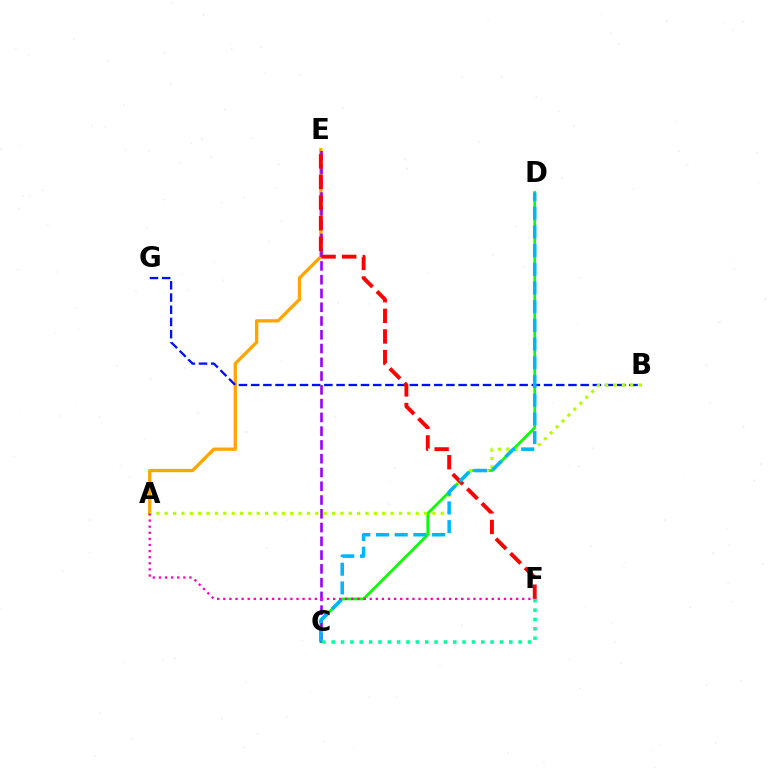{('C', 'D'): [{'color': '#08ff00', 'line_style': 'solid', 'thickness': 1.99}, {'color': '#00b5ff', 'line_style': 'dashed', 'thickness': 2.54}], ('A', 'E'): [{'color': '#ffa500', 'line_style': 'solid', 'thickness': 2.38}], ('B', 'G'): [{'color': '#0010ff', 'line_style': 'dashed', 'thickness': 1.66}], ('A', 'B'): [{'color': '#b3ff00', 'line_style': 'dotted', 'thickness': 2.27}], ('C', 'E'): [{'color': '#9b00ff', 'line_style': 'dashed', 'thickness': 1.87}], ('E', 'F'): [{'color': '#ff0000', 'line_style': 'dashed', 'thickness': 2.8}], ('A', 'F'): [{'color': '#ff00bd', 'line_style': 'dotted', 'thickness': 1.66}], ('C', 'F'): [{'color': '#00ff9d', 'line_style': 'dotted', 'thickness': 2.54}]}